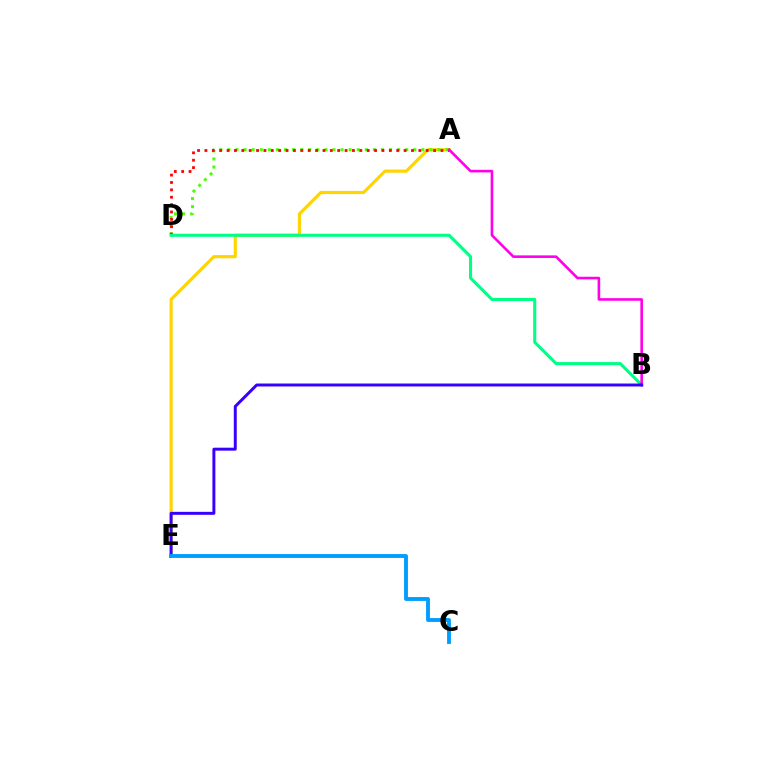{('A', 'E'): [{'color': '#ffd500', 'line_style': 'solid', 'thickness': 2.28}], ('A', 'D'): [{'color': '#4fff00', 'line_style': 'dotted', 'thickness': 2.2}, {'color': '#ff0000', 'line_style': 'dotted', 'thickness': 2.0}], ('B', 'D'): [{'color': '#00ff86', 'line_style': 'solid', 'thickness': 2.22}], ('A', 'B'): [{'color': '#ff00ed', 'line_style': 'solid', 'thickness': 1.87}], ('B', 'E'): [{'color': '#3700ff', 'line_style': 'solid', 'thickness': 2.13}], ('C', 'E'): [{'color': '#009eff', 'line_style': 'solid', 'thickness': 2.79}]}